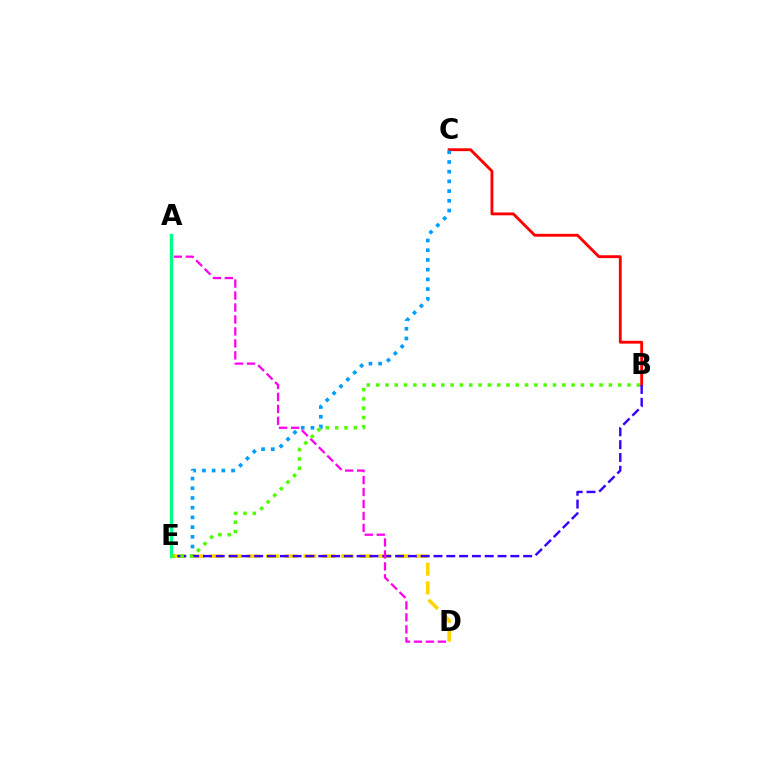{('B', 'C'): [{'color': '#ff0000', 'line_style': 'solid', 'thickness': 2.06}], ('C', 'E'): [{'color': '#009eff', 'line_style': 'dotted', 'thickness': 2.64}], ('D', 'E'): [{'color': '#ffd500', 'line_style': 'dashed', 'thickness': 2.54}], ('B', 'E'): [{'color': '#3700ff', 'line_style': 'dashed', 'thickness': 1.74}, {'color': '#4fff00', 'line_style': 'dotted', 'thickness': 2.53}], ('A', 'D'): [{'color': '#ff00ed', 'line_style': 'dashed', 'thickness': 1.63}], ('A', 'E'): [{'color': '#00ff86', 'line_style': 'solid', 'thickness': 2.39}]}